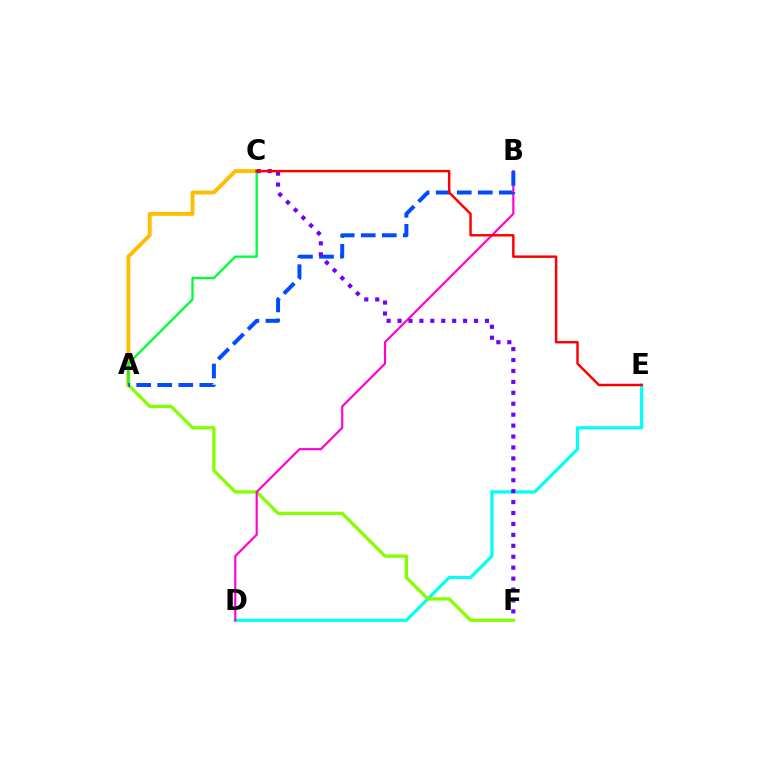{('A', 'C'): [{'color': '#ffbd00', 'line_style': 'solid', 'thickness': 2.81}, {'color': '#00ff39', 'line_style': 'solid', 'thickness': 1.69}], ('D', 'E'): [{'color': '#00fff6', 'line_style': 'solid', 'thickness': 2.29}], ('A', 'F'): [{'color': '#84ff00', 'line_style': 'solid', 'thickness': 2.37}], ('B', 'D'): [{'color': '#ff00cf', 'line_style': 'solid', 'thickness': 1.55}], ('A', 'B'): [{'color': '#004bff', 'line_style': 'dashed', 'thickness': 2.86}], ('C', 'F'): [{'color': '#7200ff', 'line_style': 'dotted', 'thickness': 2.97}], ('C', 'E'): [{'color': '#ff0000', 'line_style': 'solid', 'thickness': 1.77}]}